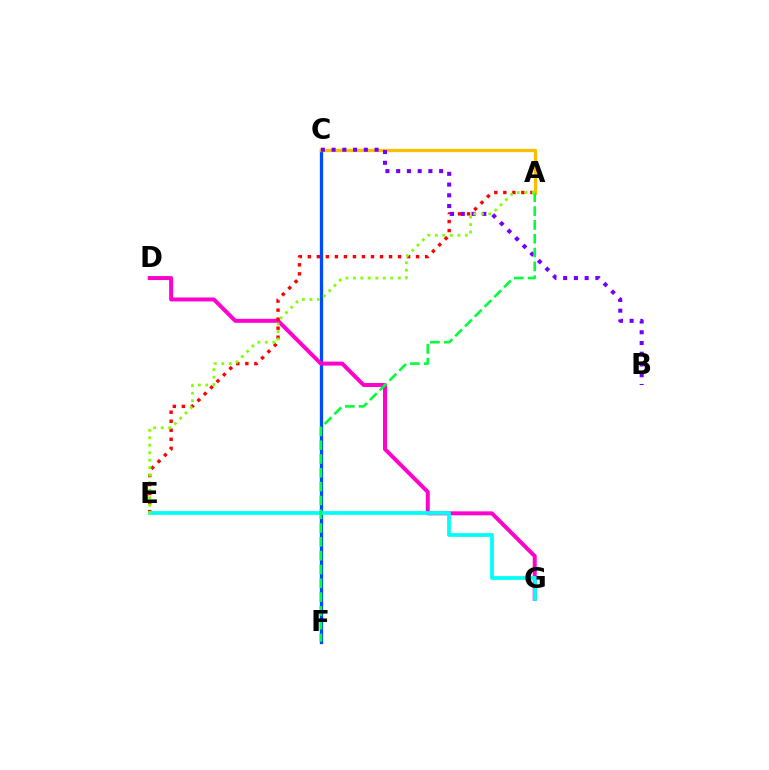{('C', 'F'): [{'color': '#004bff', 'line_style': 'solid', 'thickness': 2.38}], ('D', 'G'): [{'color': '#ff00cf', 'line_style': 'solid', 'thickness': 2.86}], ('A', 'E'): [{'color': '#ff0000', 'line_style': 'dotted', 'thickness': 2.45}, {'color': '#84ff00', 'line_style': 'dotted', 'thickness': 2.03}], ('E', 'G'): [{'color': '#00fff6', 'line_style': 'solid', 'thickness': 2.7}], ('A', 'C'): [{'color': '#ffbd00', 'line_style': 'solid', 'thickness': 2.36}], ('B', 'C'): [{'color': '#7200ff', 'line_style': 'dotted', 'thickness': 2.92}], ('A', 'F'): [{'color': '#00ff39', 'line_style': 'dashed', 'thickness': 1.88}]}